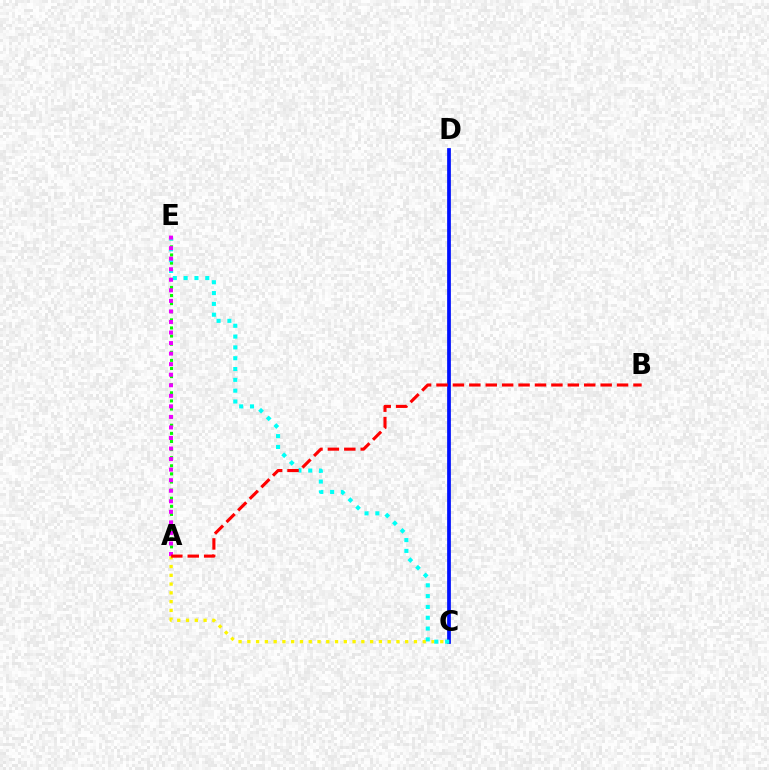{('A', 'E'): [{'color': '#08ff00', 'line_style': 'dotted', 'thickness': 2.2}, {'color': '#ee00ff', 'line_style': 'dotted', 'thickness': 2.87}], ('C', 'D'): [{'color': '#0010ff', 'line_style': 'solid', 'thickness': 2.69}], ('A', 'C'): [{'color': '#fcf500', 'line_style': 'dotted', 'thickness': 2.38}], ('C', 'E'): [{'color': '#00fff6', 'line_style': 'dotted', 'thickness': 2.94}], ('A', 'B'): [{'color': '#ff0000', 'line_style': 'dashed', 'thickness': 2.23}]}